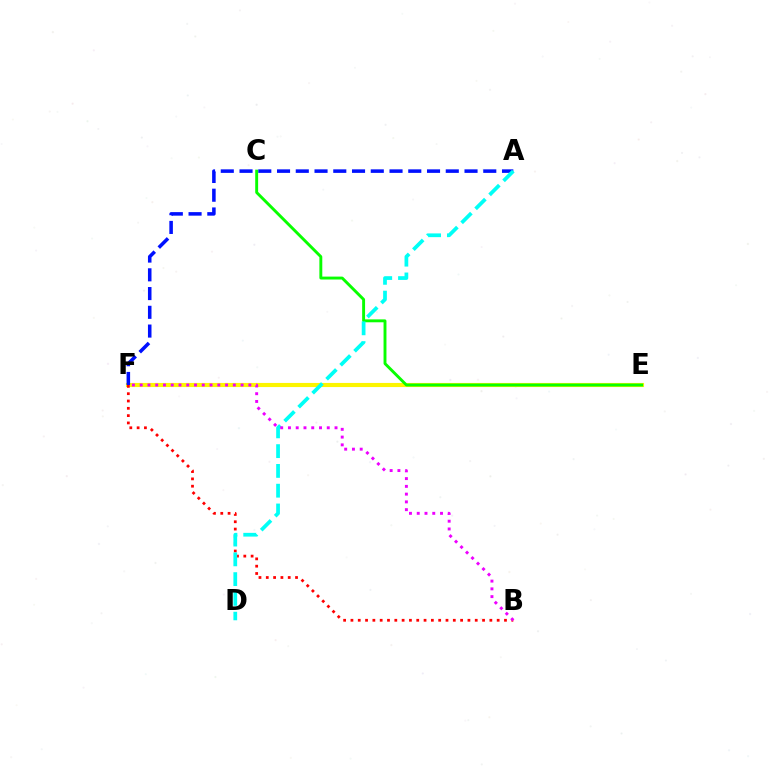{('E', 'F'): [{'color': '#fcf500', 'line_style': 'solid', 'thickness': 2.96}], ('A', 'F'): [{'color': '#0010ff', 'line_style': 'dashed', 'thickness': 2.55}], ('B', 'F'): [{'color': '#ff0000', 'line_style': 'dotted', 'thickness': 1.99}, {'color': '#ee00ff', 'line_style': 'dotted', 'thickness': 2.11}], ('C', 'E'): [{'color': '#08ff00', 'line_style': 'solid', 'thickness': 2.09}], ('A', 'D'): [{'color': '#00fff6', 'line_style': 'dashed', 'thickness': 2.69}]}